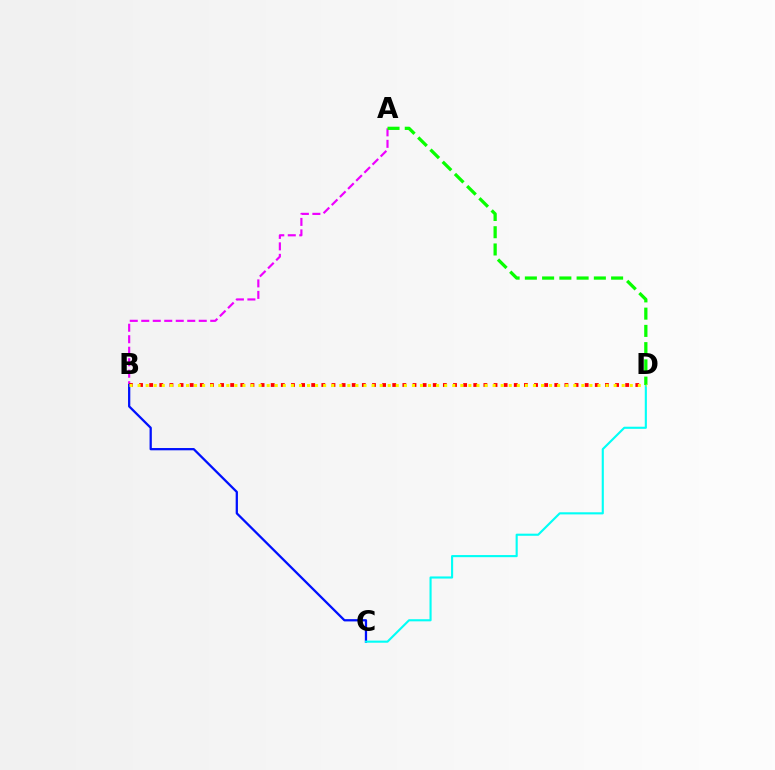{('A', 'B'): [{'color': '#ee00ff', 'line_style': 'dashed', 'thickness': 1.56}], ('B', 'D'): [{'color': '#ff0000', 'line_style': 'dotted', 'thickness': 2.75}, {'color': '#fcf500', 'line_style': 'dotted', 'thickness': 2.19}], ('B', 'C'): [{'color': '#0010ff', 'line_style': 'solid', 'thickness': 1.63}], ('C', 'D'): [{'color': '#00fff6', 'line_style': 'solid', 'thickness': 1.53}], ('A', 'D'): [{'color': '#08ff00', 'line_style': 'dashed', 'thickness': 2.34}]}